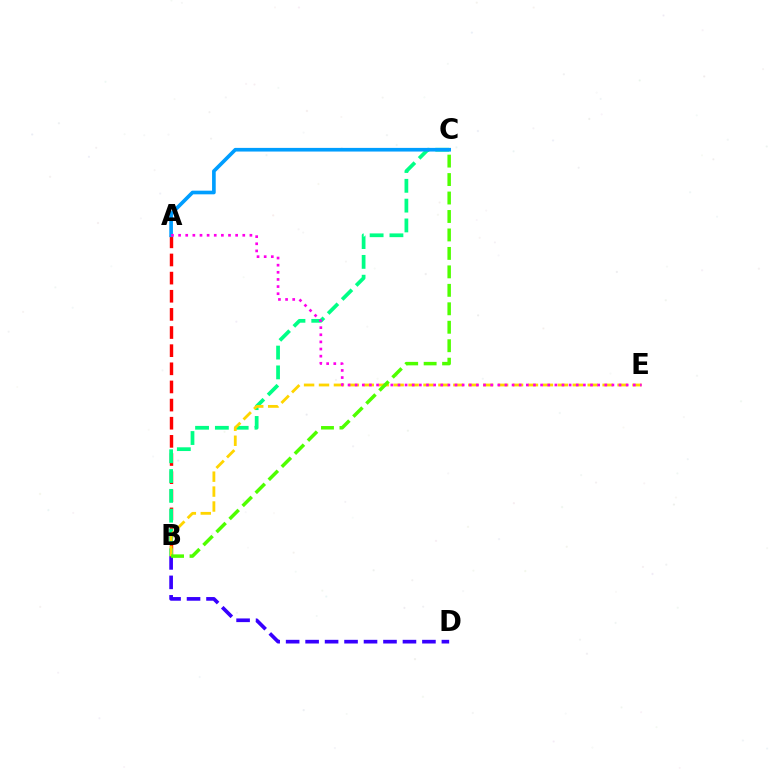{('B', 'D'): [{'color': '#3700ff', 'line_style': 'dashed', 'thickness': 2.64}], ('A', 'B'): [{'color': '#ff0000', 'line_style': 'dashed', 'thickness': 2.46}], ('B', 'C'): [{'color': '#00ff86', 'line_style': 'dashed', 'thickness': 2.69}, {'color': '#4fff00', 'line_style': 'dashed', 'thickness': 2.51}], ('A', 'C'): [{'color': '#009eff', 'line_style': 'solid', 'thickness': 2.63}], ('B', 'E'): [{'color': '#ffd500', 'line_style': 'dashed', 'thickness': 2.03}], ('A', 'E'): [{'color': '#ff00ed', 'line_style': 'dotted', 'thickness': 1.94}]}